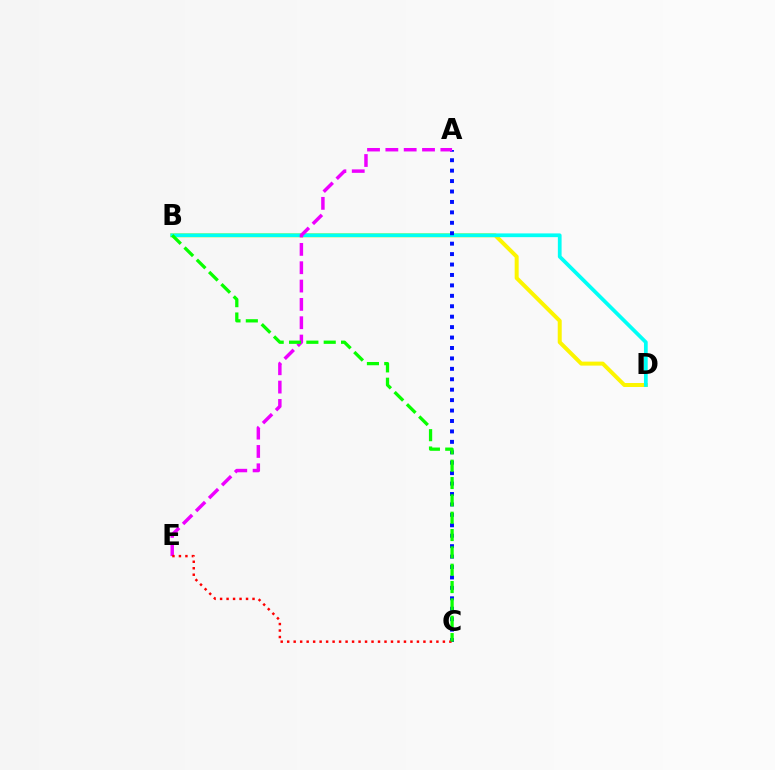{('B', 'D'): [{'color': '#fcf500', 'line_style': 'solid', 'thickness': 2.87}, {'color': '#00fff6', 'line_style': 'solid', 'thickness': 2.69}], ('A', 'C'): [{'color': '#0010ff', 'line_style': 'dotted', 'thickness': 2.83}], ('A', 'E'): [{'color': '#ee00ff', 'line_style': 'dashed', 'thickness': 2.49}], ('C', 'E'): [{'color': '#ff0000', 'line_style': 'dotted', 'thickness': 1.76}], ('B', 'C'): [{'color': '#08ff00', 'line_style': 'dashed', 'thickness': 2.36}]}